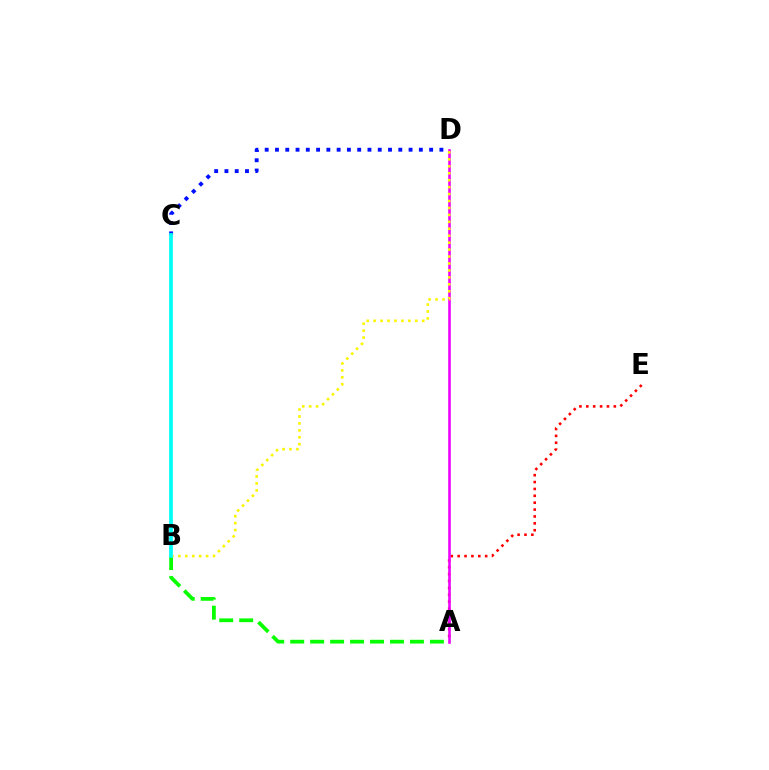{('A', 'B'): [{'color': '#08ff00', 'line_style': 'dashed', 'thickness': 2.71}], ('C', 'D'): [{'color': '#0010ff', 'line_style': 'dotted', 'thickness': 2.79}], ('A', 'E'): [{'color': '#ff0000', 'line_style': 'dotted', 'thickness': 1.87}], ('A', 'D'): [{'color': '#ee00ff', 'line_style': 'solid', 'thickness': 1.87}], ('B', 'D'): [{'color': '#fcf500', 'line_style': 'dotted', 'thickness': 1.89}], ('B', 'C'): [{'color': '#00fff6', 'line_style': 'solid', 'thickness': 2.69}]}